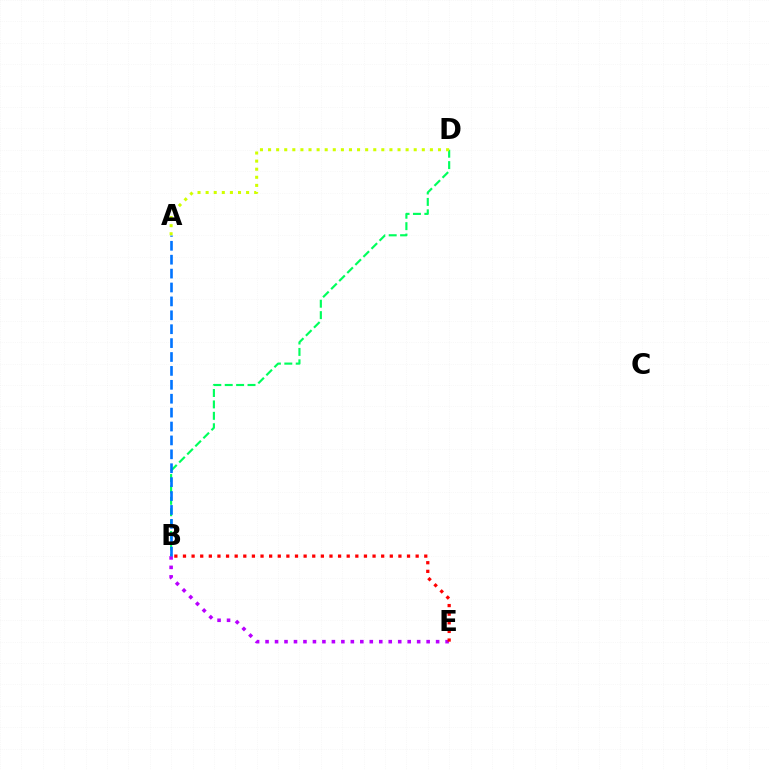{('B', 'D'): [{'color': '#00ff5c', 'line_style': 'dashed', 'thickness': 1.55}], ('B', 'E'): [{'color': '#b900ff', 'line_style': 'dotted', 'thickness': 2.57}, {'color': '#ff0000', 'line_style': 'dotted', 'thickness': 2.34}], ('A', 'B'): [{'color': '#0074ff', 'line_style': 'dashed', 'thickness': 1.89}], ('A', 'D'): [{'color': '#d1ff00', 'line_style': 'dotted', 'thickness': 2.2}]}